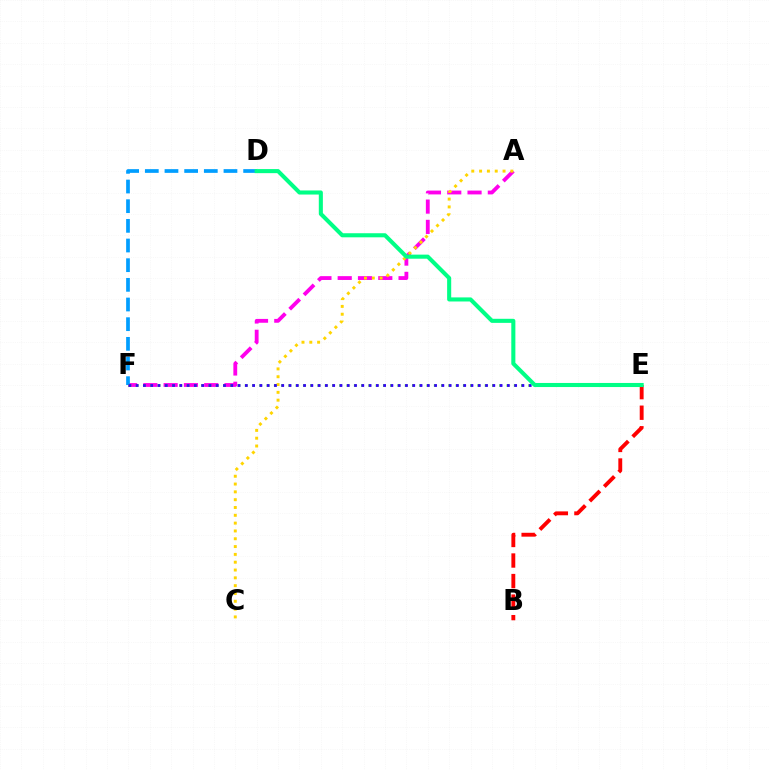{('A', 'F'): [{'color': '#ff00ed', 'line_style': 'dashed', 'thickness': 2.76}], ('D', 'F'): [{'color': '#009eff', 'line_style': 'dashed', 'thickness': 2.67}], ('A', 'C'): [{'color': '#ffd500', 'line_style': 'dotted', 'thickness': 2.12}], ('E', 'F'): [{'color': '#4fff00', 'line_style': 'dotted', 'thickness': 1.98}, {'color': '#3700ff', 'line_style': 'dotted', 'thickness': 1.98}], ('B', 'E'): [{'color': '#ff0000', 'line_style': 'dashed', 'thickness': 2.79}], ('D', 'E'): [{'color': '#00ff86', 'line_style': 'solid', 'thickness': 2.93}]}